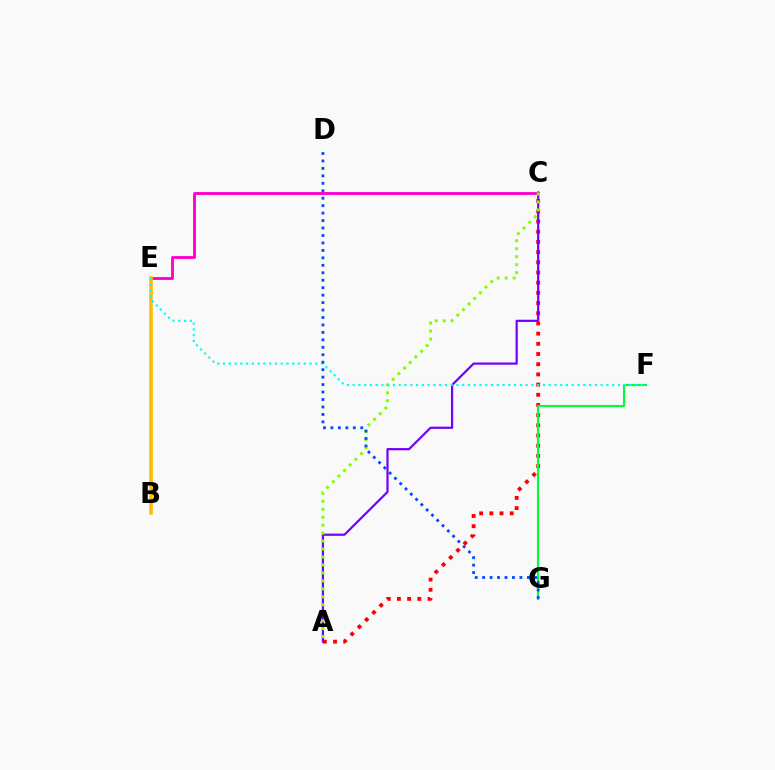{('A', 'C'): [{'color': '#ff0000', 'line_style': 'dotted', 'thickness': 2.77}, {'color': '#7200ff', 'line_style': 'solid', 'thickness': 1.59}, {'color': '#84ff00', 'line_style': 'dotted', 'thickness': 2.16}], ('F', 'G'): [{'color': '#00ff39', 'line_style': 'solid', 'thickness': 1.53}], ('C', 'E'): [{'color': '#ff00cf', 'line_style': 'solid', 'thickness': 2.07}], ('B', 'E'): [{'color': '#ffbd00', 'line_style': 'solid', 'thickness': 2.58}], ('E', 'F'): [{'color': '#00fff6', 'line_style': 'dotted', 'thickness': 1.57}], ('D', 'G'): [{'color': '#004bff', 'line_style': 'dotted', 'thickness': 2.03}]}